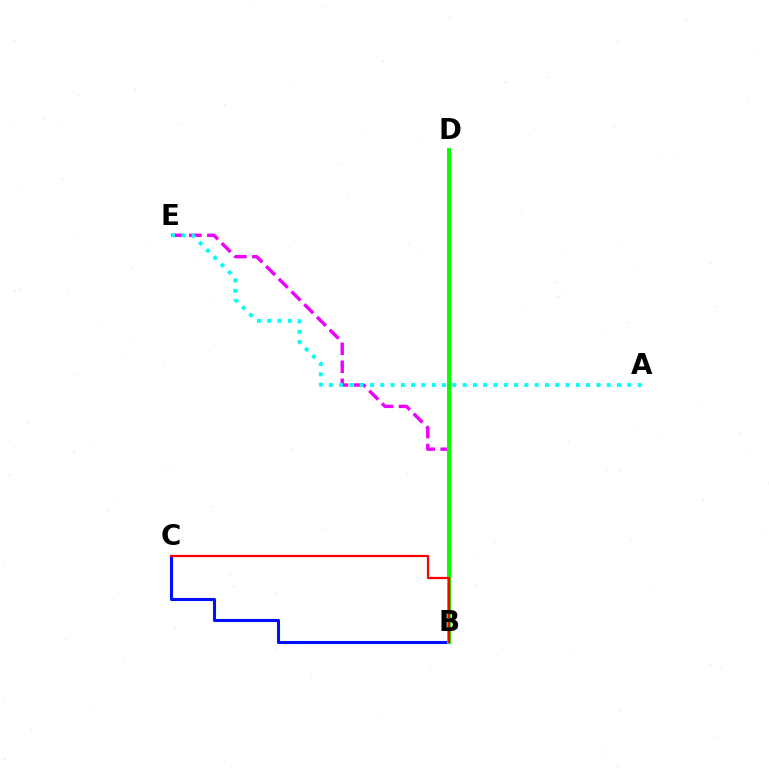{('B', 'E'): [{'color': '#ee00ff', 'line_style': 'dashed', 'thickness': 2.44}], ('B', 'D'): [{'color': '#fcf500', 'line_style': 'dotted', 'thickness': 1.93}, {'color': '#08ff00', 'line_style': 'solid', 'thickness': 2.85}], ('B', 'C'): [{'color': '#0010ff', 'line_style': 'solid', 'thickness': 2.21}, {'color': '#ff0000', 'line_style': 'solid', 'thickness': 1.59}], ('A', 'E'): [{'color': '#00fff6', 'line_style': 'dotted', 'thickness': 2.8}]}